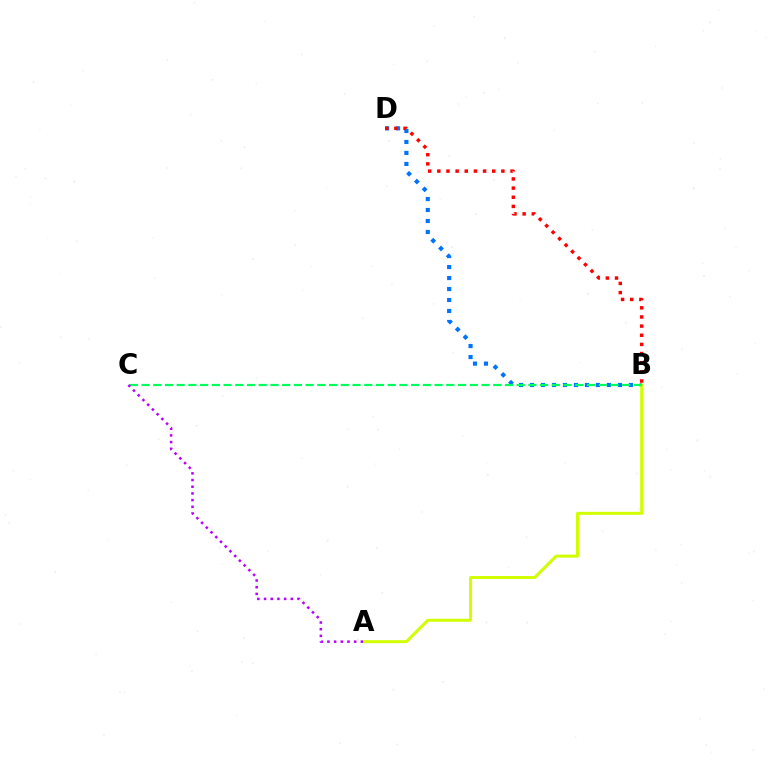{('B', 'D'): [{'color': '#0074ff', 'line_style': 'dotted', 'thickness': 2.98}, {'color': '#ff0000', 'line_style': 'dotted', 'thickness': 2.49}], ('A', 'B'): [{'color': '#d1ff00', 'line_style': 'solid', 'thickness': 2.16}], ('B', 'C'): [{'color': '#00ff5c', 'line_style': 'dashed', 'thickness': 1.59}], ('A', 'C'): [{'color': '#b900ff', 'line_style': 'dotted', 'thickness': 1.82}]}